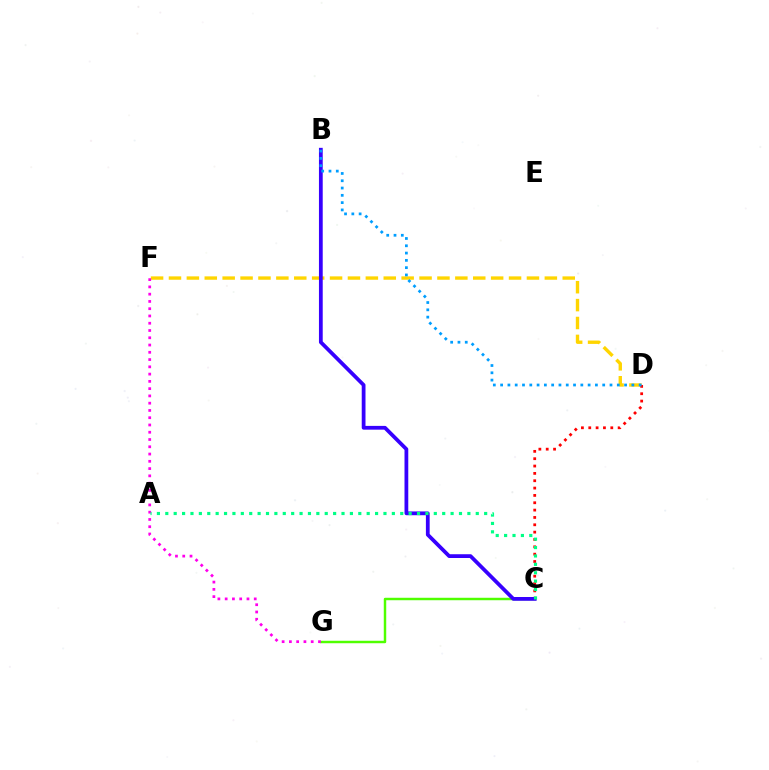{('C', 'G'): [{'color': '#4fff00', 'line_style': 'solid', 'thickness': 1.77}], ('D', 'F'): [{'color': '#ffd500', 'line_style': 'dashed', 'thickness': 2.43}], ('C', 'D'): [{'color': '#ff0000', 'line_style': 'dotted', 'thickness': 2.0}], ('F', 'G'): [{'color': '#ff00ed', 'line_style': 'dotted', 'thickness': 1.97}], ('B', 'C'): [{'color': '#3700ff', 'line_style': 'solid', 'thickness': 2.71}], ('B', 'D'): [{'color': '#009eff', 'line_style': 'dotted', 'thickness': 1.98}], ('A', 'C'): [{'color': '#00ff86', 'line_style': 'dotted', 'thickness': 2.28}]}